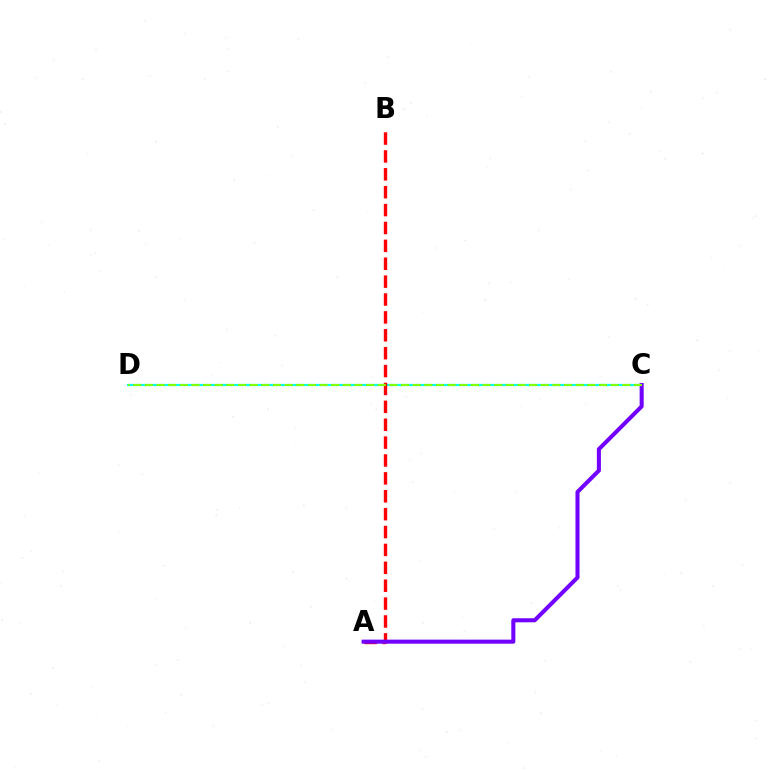{('C', 'D'): [{'color': '#00fff6', 'line_style': 'solid', 'thickness': 1.57}, {'color': '#84ff00', 'line_style': 'dashed', 'thickness': 1.58}], ('A', 'B'): [{'color': '#ff0000', 'line_style': 'dashed', 'thickness': 2.43}], ('A', 'C'): [{'color': '#7200ff', 'line_style': 'solid', 'thickness': 2.91}]}